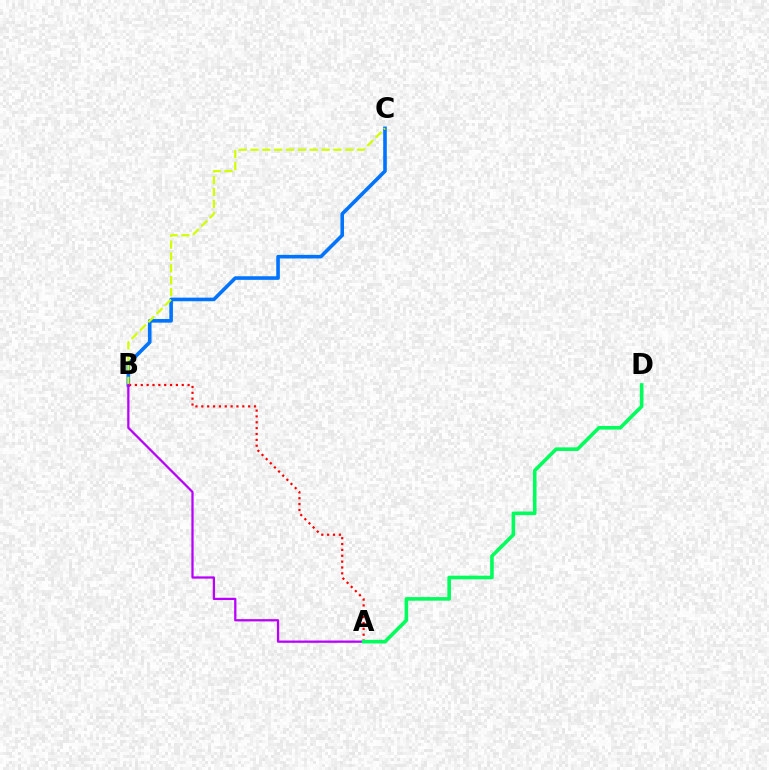{('B', 'C'): [{'color': '#0074ff', 'line_style': 'solid', 'thickness': 2.59}, {'color': '#d1ff00', 'line_style': 'dashed', 'thickness': 1.61}], ('A', 'B'): [{'color': '#ff0000', 'line_style': 'dotted', 'thickness': 1.59}, {'color': '#b900ff', 'line_style': 'solid', 'thickness': 1.63}], ('A', 'D'): [{'color': '#00ff5c', 'line_style': 'solid', 'thickness': 2.59}]}